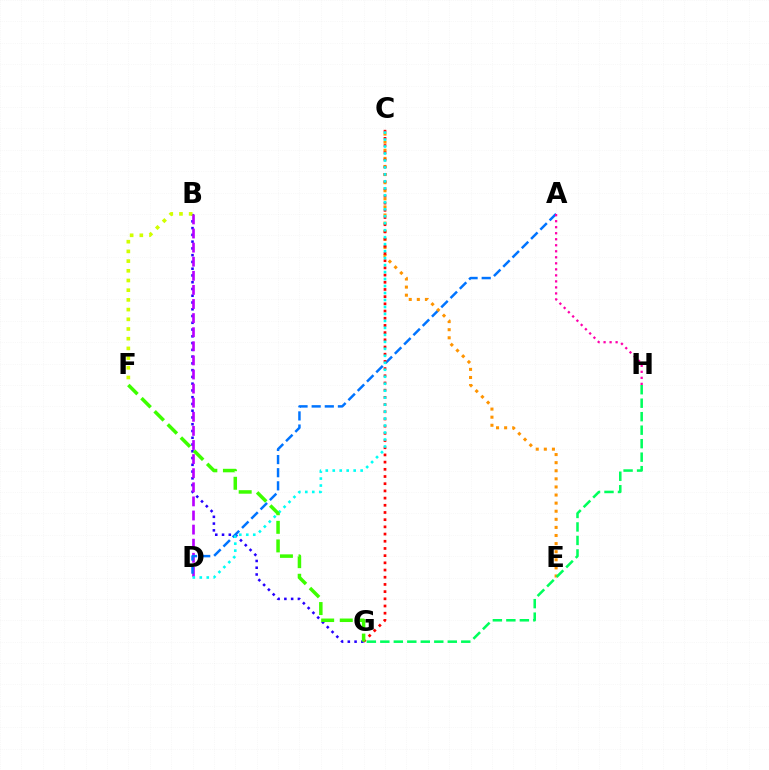{('B', 'G'): [{'color': '#2500ff', 'line_style': 'dotted', 'thickness': 1.84}], ('B', 'D'): [{'color': '#b900ff', 'line_style': 'dashed', 'thickness': 1.92}], ('A', 'D'): [{'color': '#0074ff', 'line_style': 'dashed', 'thickness': 1.78}], ('C', 'E'): [{'color': '#ff9400', 'line_style': 'dotted', 'thickness': 2.2}], ('A', 'H'): [{'color': '#ff00ac', 'line_style': 'dotted', 'thickness': 1.64}], ('G', 'H'): [{'color': '#00ff5c', 'line_style': 'dashed', 'thickness': 1.83}], ('C', 'G'): [{'color': '#ff0000', 'line_style': 'dotted', 'thickness': 1.95}], ('C', 'D'): [{'color': '#00fff6', 'line_style': 'dotted', 'thickness': 1.9}], ('F', 'G'): [{'color': '#3dff00', 'line_style': 'dashed', 'thickness': 2.52}], ('B', 'F'): [{'color': '#d1ff00', 'line_style': 'dotted', 'thickness': 2.64}]}